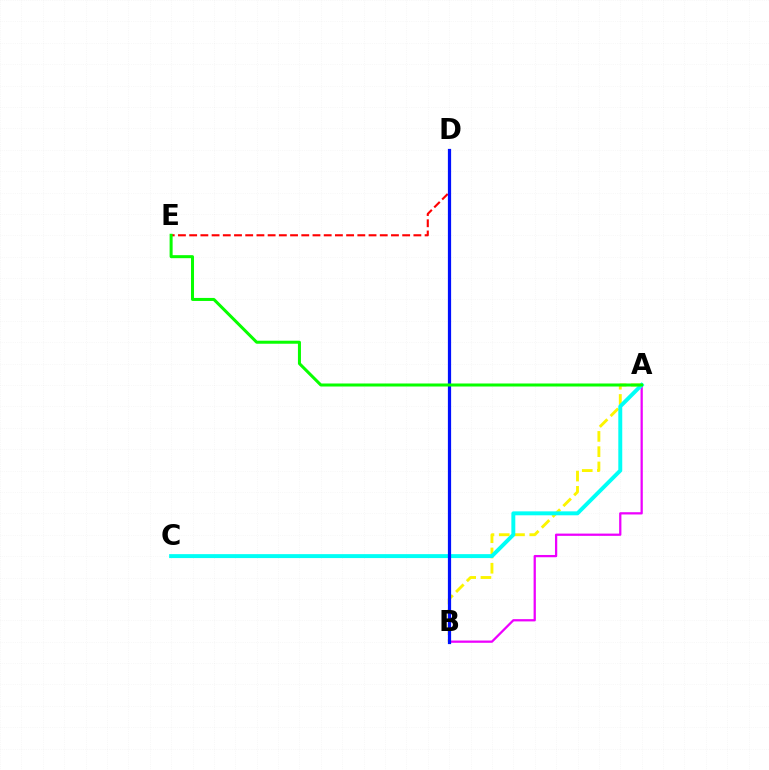{('A', 'B'): [{'color': '#fcf500', 'line_style': 'dashed', 'thickness': 2.07}, {'color': '#ee00ff', 'line_style': 'solid', 'thickness': 1.63}], ('D', 'E'): [{'color': '#ff0000', 'line_style': 'dashed', 'thickness': 1.52}], ('A', 'C'): [{'color': '#00fff6', 'line_style': 'solid', 'thickness': 2.83}], ('B', 'D'): [{'color': '#0010ff', 'line_style': 'solid', 'thickness': 2.32}], ('A', 'E'): [{'color': '#08ff00', 'line_style': 'solid', 'thickness': 2.18}]}